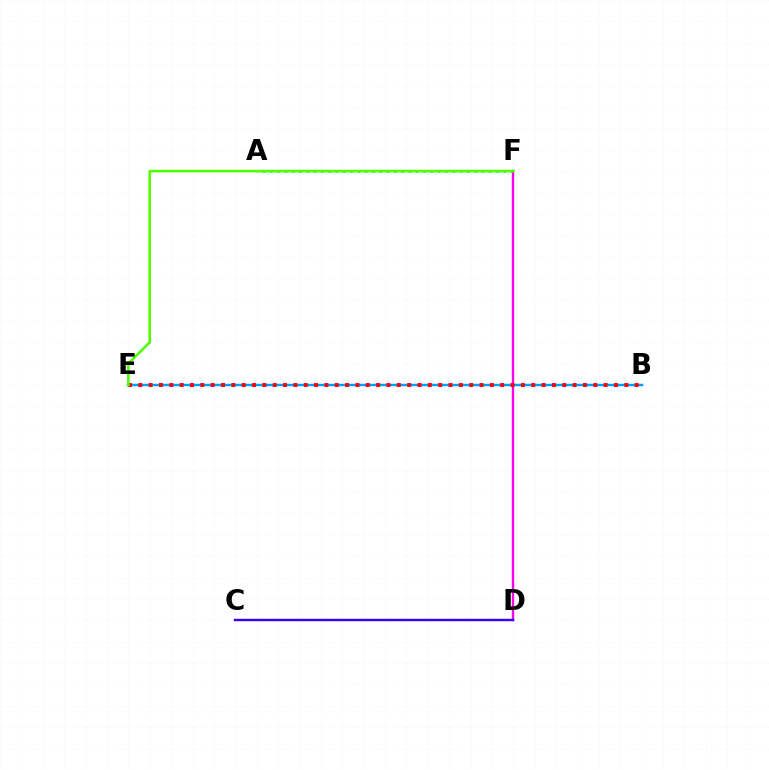{('A', 'F'): [{'color': '#00ff86', 'line_style': 'dotted', 'thickness': 1.98}, {'color': '#ffd500', 'line_style': 'dashed', 'thickness': 1.51}], ('D', 'F'): [{'color': '#ff00ed', 'line_style': 'solid', 'thickness': 1.71}], ('B', 'E'): [{'color': '#009eff', 'line_style': 'solid', 'thickness': 1.77}, {'color': '#ff0000', 'line_style': 'dotted', 'thickness': 2.81}], ('E', 'F'): [{'color': '#4fff00', 'line_style': 'solid', 'thickness': 1.87}], ('C', 'D'): [{'color': '#3700ff', 'line_style': 'solid', 'thickness': 1.74}]}